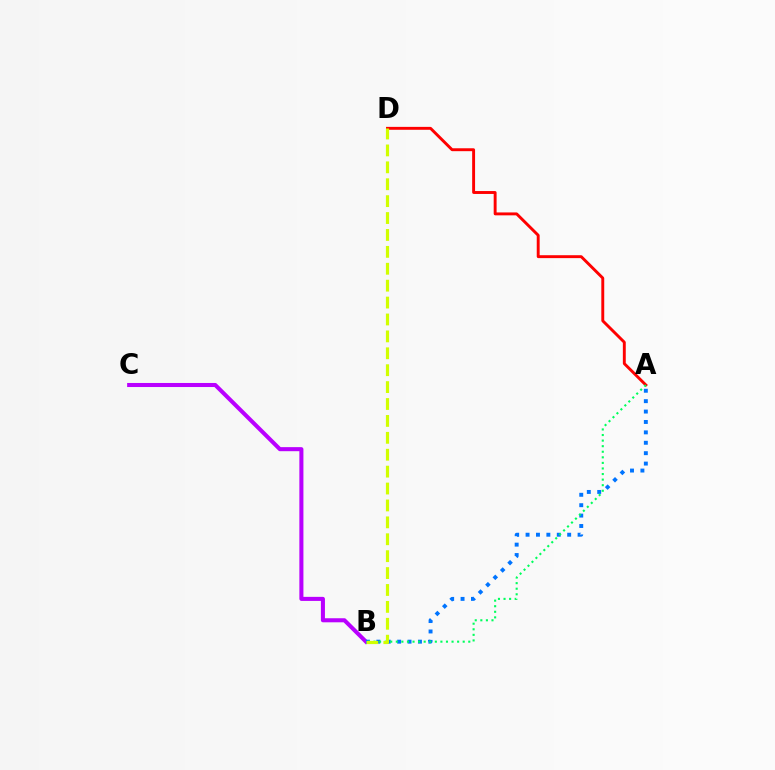{('B', 'C'): [{'color': '#b900ff', 'line_style': 'solid', 'thickness': 2.92}], ('A', 'D'): [{'color': '#ff0000', 'line_style': 'solid', 'thickness': 2.09}], ('A', 'B'): [{'color': '#0074ff', 'line_style': 'dotted', 'thickness': 2.83}, {'color': '#00ff5c', 'line_style': 'dotted', 'thickness': 1.51}], ('B', 'D'): [{'color': '#d1ff00', 'line_style': 'dashed', 'thickness': 2.3}]}